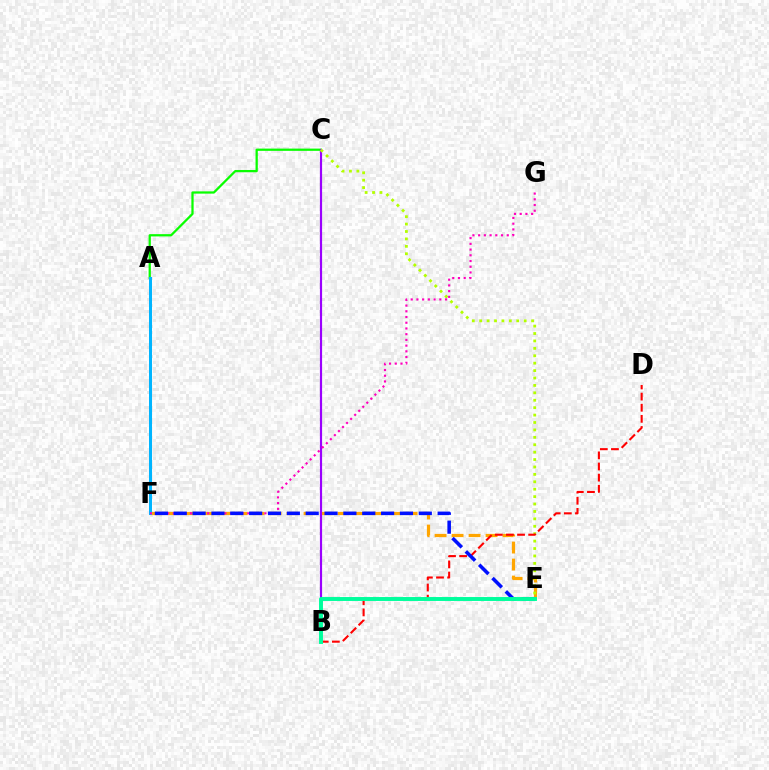{('A', 'C'): [{'color': '#08ff00', 'line_style': 'solid', 'thickness': 1.63}], ('E', 'F'): [{'color': '#ffa500', 'line_style': 'dashed', 'thickness': 2.31}, {'color': '#0010ff', 'line_style': 'dashed', 'thickness': 2.56}], ('B', 'C'): [{'color': '#9b00ff', 'line_style': 'solid', 'thickness': 1.57}], ('C', 'E'): [{'color': '#b3ff00', 'line_style': 'dotted', 'thickness': 2.01}], ('A', 'F'): [{'color': '#00b5ff', 'line_style': 'solid', 'thickness': 2.17}], ('F', 'G'): [{'color': '#ff00bd', 'line_style': 'dotted', 'thickness': 1.55}], ('B', 'D'): [{'color': '#ff0000', 'line_style': 'dashed', 'thickness': 1.51}], ('B', 'E'): [{'color': '#00ff9d', 'line_style': 'solid', 'thickness': 2.83}]}